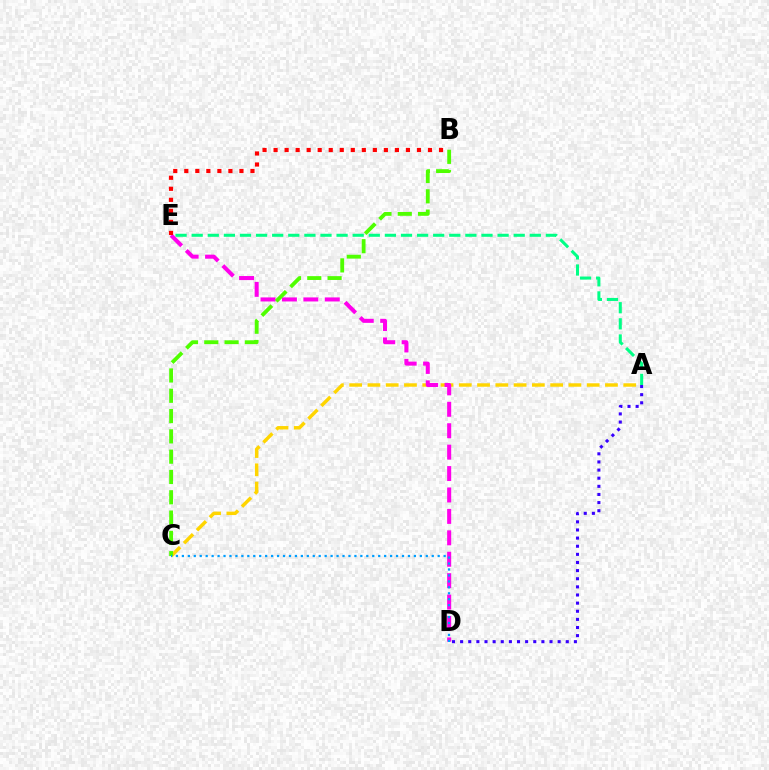{('A', 'C'): [{'color': '#ffd500', 'line_style': 'dashed', 'thickness': 2.48}], ('D', 'E'): [{'color': '#ff00ed', 'line_style': 'dashed', 'thickness': 2.91}], ('B', 'C'): [{'color': '#4fff00', 'line_style': 'dashed', 'thickness': 2.76}], ('B', 'E'): [{'color': '#ff0000', 'line_style': 'dotted', 'thickness': 3.0}], ('A', 'E'): [{'color': '#00ff86', 'line_style': 'dashed', 'thickness': 2.19}], ('A', 'D'): [{'color': '#3700ff', 'line_style': 'dotted', 'thickness': 2.21}], ('C', 'D'): [{'color': '#009eff', 'line_style': 'dotted', 'thickness': 1.62}]}